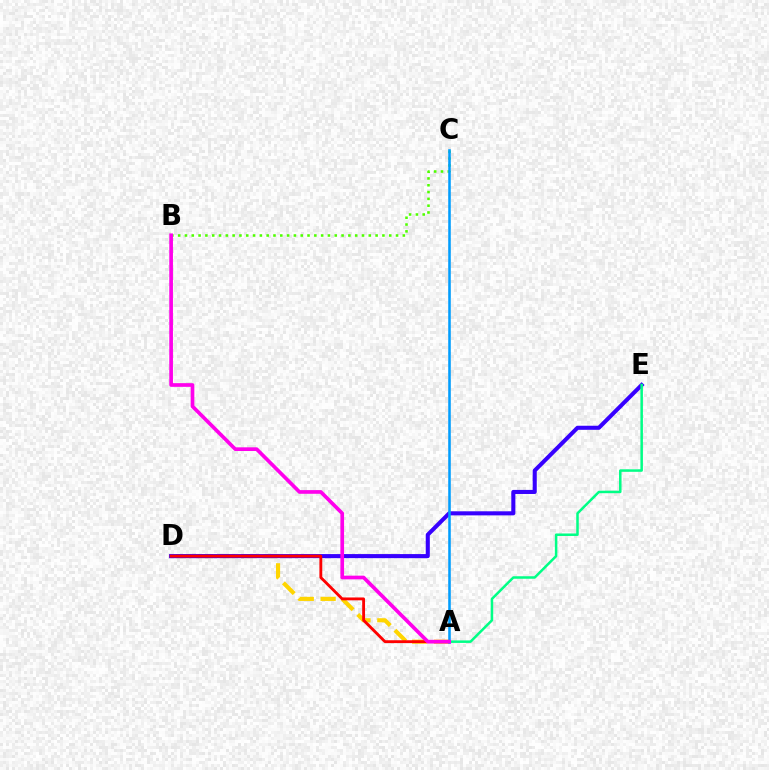{('A', 'D'): [{'color': '#ffd500', 'line_style': 'dashed', 'thickness': 2.97}, {'color': '#ff0000', 'line_style': 'solid', 'thickness': 2.05}], ('D', 'E'): [{'color': '#3700ff', 'line_style': 'solid', 'thickness': 2.93}], ('B', 'C'): [{'color': '#4fff00', 'line_style': 'dotted', 'thickness': 1.85}], ('A', 'C'): [{'color': '#009eff', 'line_style': 'solid', 'thickness': 1.85}], ('A', 'E'): [{'color': '#00ff86', 'line_style': 'solid', 'thickness': 1.8}], ('A', 'B'): [{'color': '#ff00ed', 'line_style': 'solid', 'thickness': 2.65}]}